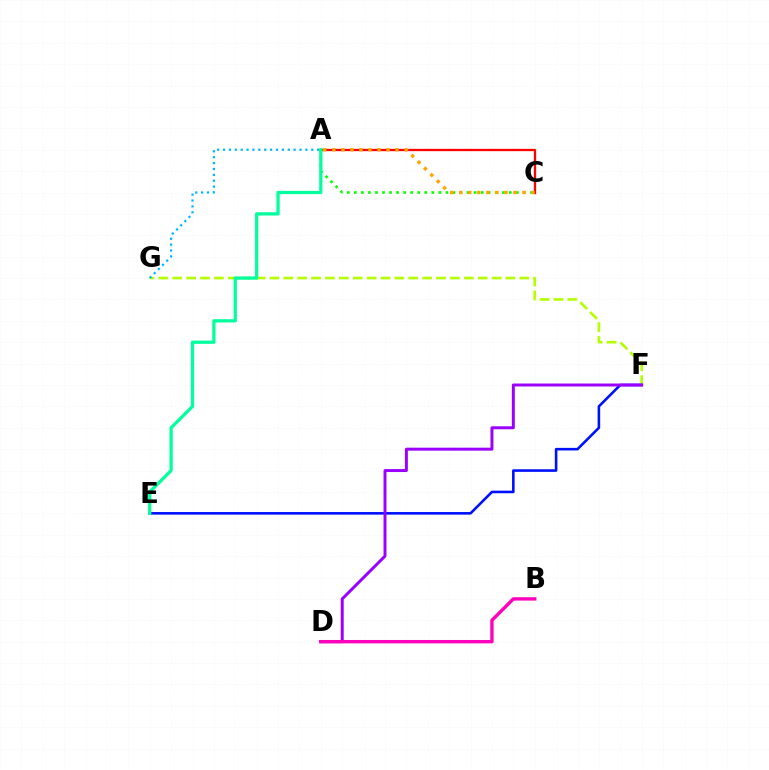{('F', 'G'): [{'color': '#b3ff00', 'line_style': 'dashed', 'thickness': 1.89}], ('A', 'C'): [{'color': '#ff0000', 'line_style': 'solid', 'thickness': 1.65}, {'color': '#08ff00', 'line_style': 'dotted', 'thickness': 1.91}, {'color': '#ffa500', 'line_style': 'dotted', 'thickness': 2.46}], ('E', 'F'): [{'color': '#0010ff', 'line_style': 'solid', 'thickness': 1.87}], ('A', 'G'): [{'color': '#00b5ff', 'line_style': 'dotted', 'thickness': 1.6}], ('D', 'F'): [{'color': '#9b00ff', 'line_style': 'solid', 'thickness': 2.14}], ('B', 'D'): [{'color': '#ff00bd', 'line_style': 'solid', 'thickness': 2.43}], ('A', 'E'): [{'color': '#00ff9d', 'line_style': 'solid', 'thickness': 2.34}]}